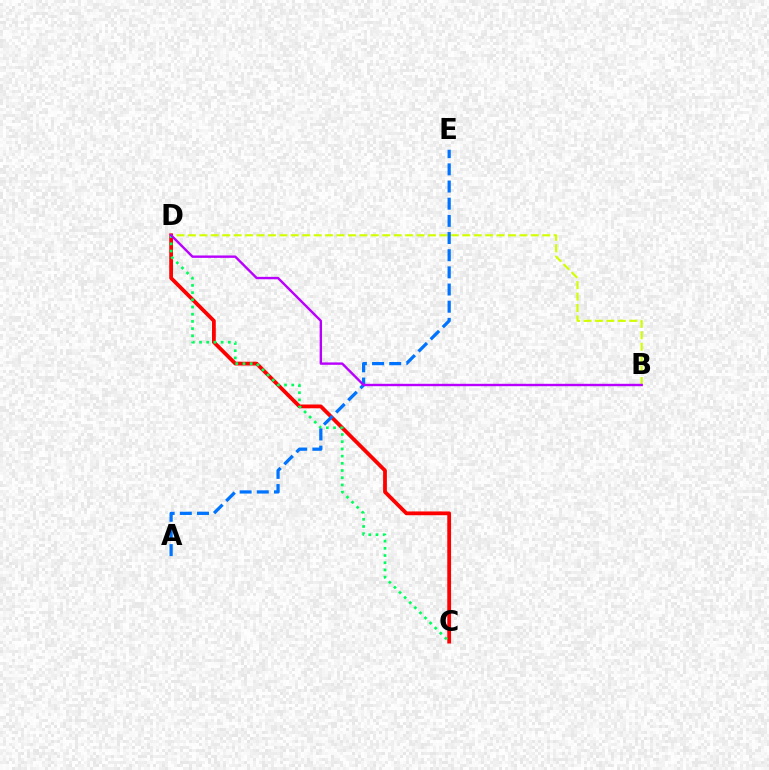{('B', 'D'): [{'color': '#d1ff00', 'line_style': 'dashed', 'thickness': 1.55}, {'color': '#b900ff', 'line_style': 'solid', 'thickness': 1.72}], ('C', 'D'): [{'color': '#ff0000', 'line_style': 'solid', 'thickness': 2.72}, {'color': '#00ff5c', 'line_style': 'dotted', 'thickness': 1.96}], ('A', 'E'): [{'color': '#0074ff', 'line_style': 'dashed', 'thickness': 2.33}]}